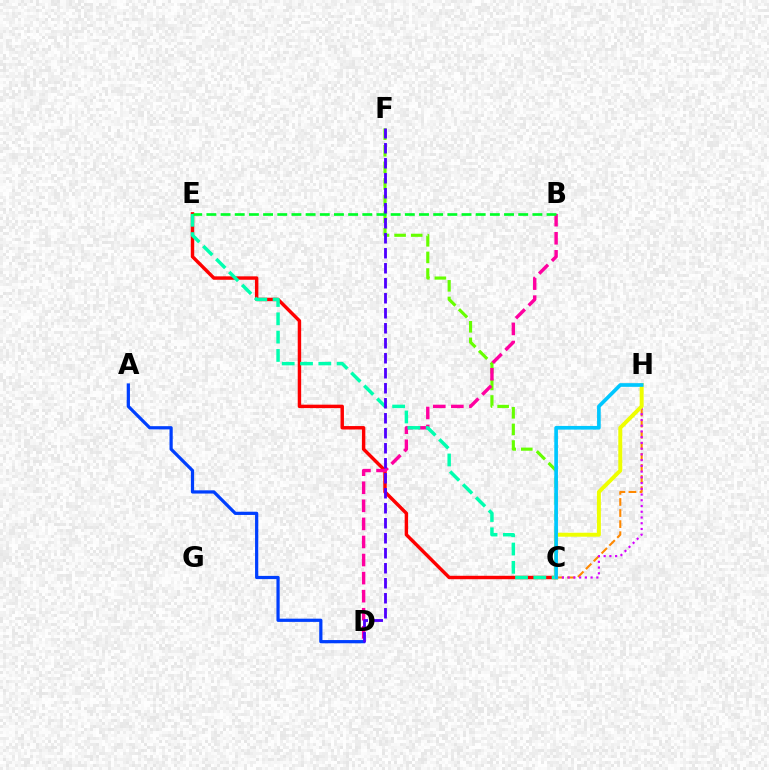{('C', 'H'): [{'color': '#ff8800', 'line_style': 'dashed', 'thickness': 1.51}, {'color': '#d600ff', 'line_style': 'dotted', 'thickness': 1.56}, {'color': '#eeff00', 'line_style': 'solid', 'thickness': 2.85}, {'color': '#00c7ff', 'line_style': 'solid', 'thickness': 2.64}], ('C', 'E'): [{'color': '#ff0000', 'line_style': 'solid', 'thickness': 2.47}, {'color': '#00ffaf', 'line_style': 'dashed', 'thickness': 2.49}], ('C', 'F'): [{'color': '#66ff00', 'line_style': 'dashed', 'thickness': 2.26}], ('A', 'D'): [{'color': '#003fff', 'line_style': 'solid', 'thickness': 2.32}], ('B', 'D'): [{'color': '#ff00a0', 'line_style': 'dashed', 'thickness': 2.45}], ('B', 'E'): [{'color': '#00ff27', 'line_style': 'dashed', 'thickness': 1.93}], ('D', 'F'): [{'color': '#4f00ff', 'line_style': 'dashed', 'thickness': 2.04}]}